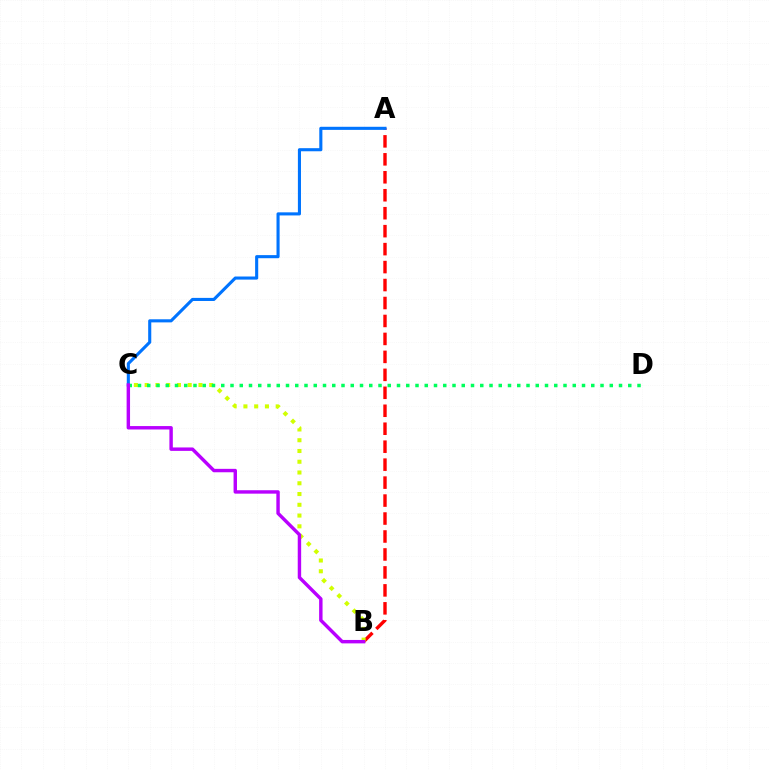{('A', 'B'): [{'color': '#ff0000', 'line_style': 'dashed', 'thickness': 2.44}], ('A', 'C'): [{'color': '#0074ff', 'line_style': 'solid', 'thickness': 2.23}], ('B', 'C'): [{'color': '#d1ff00', 'line_style': 'dotted', 'thickness': 2.92}, {'color': '#b900ff', 'line_style': 'solid', 'thickness': 2.47}], ('C', 'D'): [{'color': '#00ff5c', 'line_style': 'dotted', 'thickness': 2.51}]}